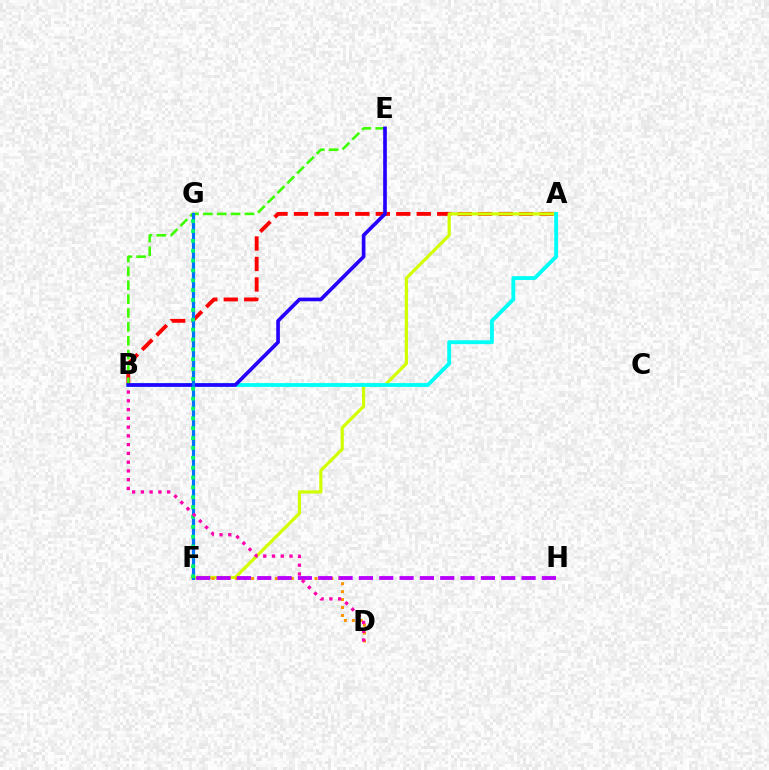{('A', 'B'): [{'color': '#ff0000', 'line_style': 'dashed', 'thickness': 2.78}, {'color': '#00fff6', 'line_style': 'solid', 'thickness': 2.76}], ('A', 'F'): [{'color': '#d1ff00', 'line_style': 'solid', 'thickness': 2.28}], ('D', 'F'): [{'color': '#ff9400', 'line_style': 'dotted', 'thickness': 2.15}], ('B', 'E'): [{'color': '#3dff00', 'line_style': 'dashed', 'thickness': 1.88}, {'color': '#2500ff', 'line_style': 'solid', 'thickness': 2.63}], ('F', 'G'): [{'color': '#0074ff', 'line_style': 'solid', 'thickness': 2.29}, {'color': '#00ff5c', 'line_style': 'dotted', 'thickness': 2.68}], ('F', 'H'): [{'color': '#b900ff', 'line_style': 'dashed', 'thickness': 2.76}], ('B', 'D'): [{'color': '#ff00ac', 'line_style': 'dotted', 'thickness': 2.38}]}